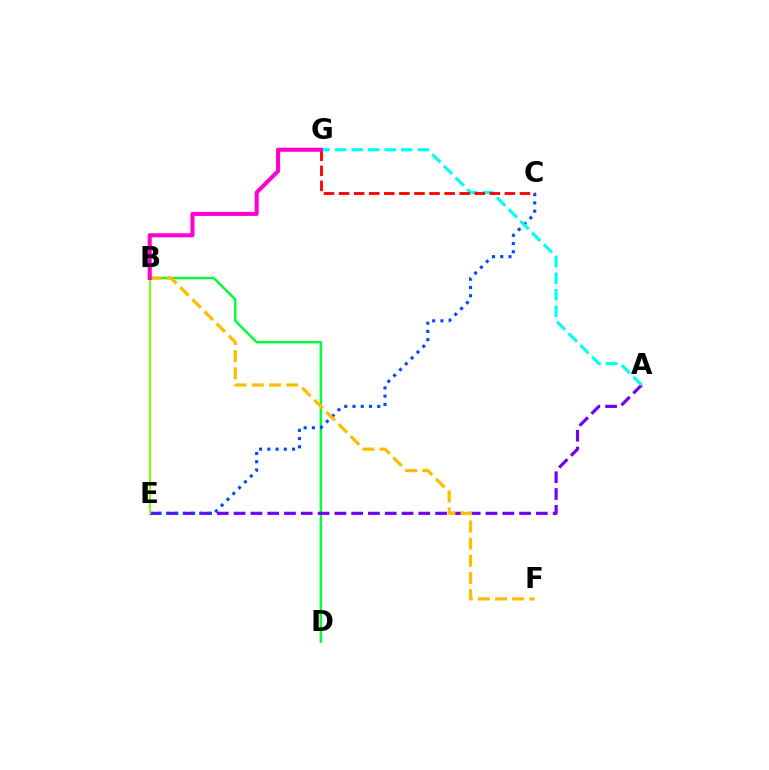{('B', 'D'): [{'color': '#00ff39', 'line_style': 'solid', 'thickness': 1.78}], ('A', 'E'): [{'color': '#7200ff', 'line_style': 'dashed', 'thickness': 2.28}], ('C', 'E'): [{'color': '#004bff', 'line_style': 'dotted', 'thickness': 2.24}], ('A', 'G'): [{'color': '#00fff6', 'line_style': 'dashed', 'thickness': 2.25}], ('C', 'G'): [{'color': '#ff0000', 'line_style': 'dashed', 'thickness': 2.05}], ('B', 'F'): [{'color': '#ffbd00', 'line_style': 'dashed', 'thickness': 2.33}], ('B', 'E'): [{'color': '#84ff00', 'line_style': 'solid', 'thickness': 1.51}], ('B', 'G'): [{'color': '#ff00cf', 'line_style': 'solid', 'thickness': 2.93}]}